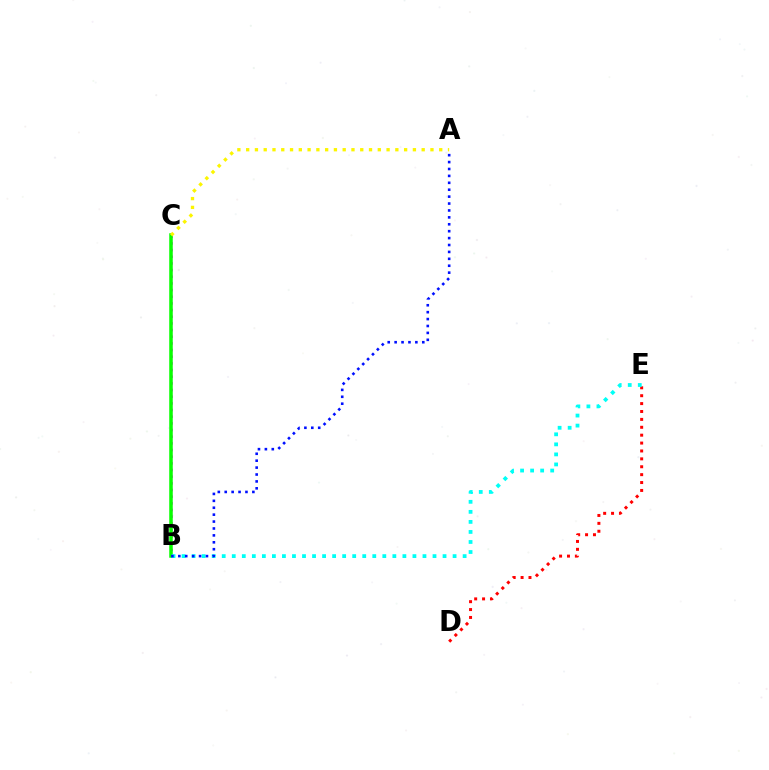{('B', 'C'): [{'color': '#ee00ff', 'line_style': 'dotted', 'thickness': 1.81}, {'color': '#08ff00', 'line_style': 'solid', 'thickness': 2.53}], ('D', 'E'): [{'color': '#ff0000', 'line_style': 'dotted', 'thickness': 2.15}], ('B', 'E'): [{'color': '#00fff6', 'line_style': 'dotted', 'thickness': 2.73}], ('A', 'B'): [{'color': '#0010ff', 'line_style': 'dotted', 'thickness': 1.88}], ('A', 'C'): [{'color': '#fcf500', 'line_style': 'dotted', 'thickness': 2.38}]}